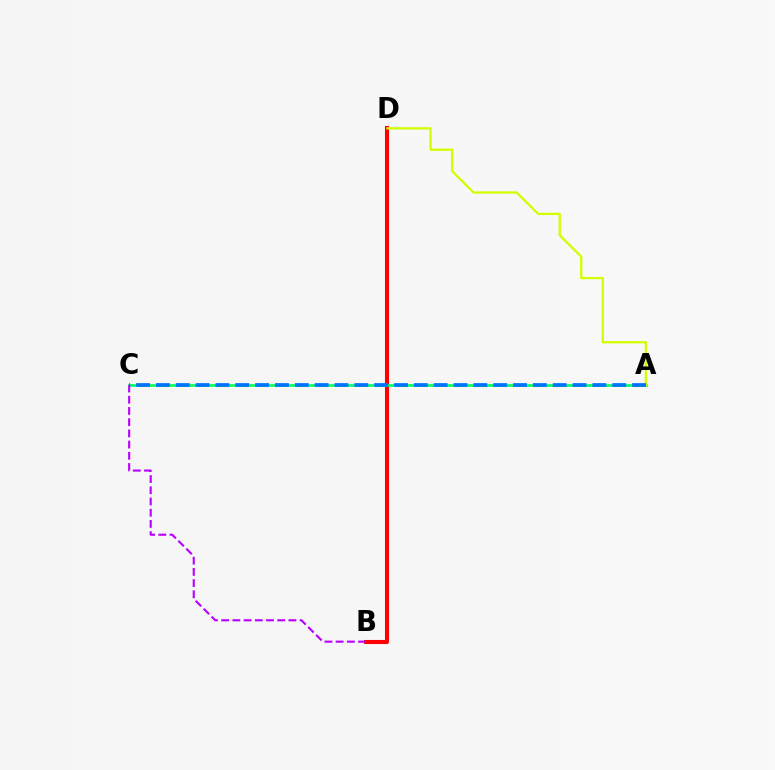{('B', 'D'): [{'color': '#ff0000', 'line_style': 'solid', 'thickness': 2.93}], ('A', 'C'): [{'color': '#00ff5c', 'line_style': 'solid', 'thickness': 1.9}, {'color': '#0074ff', 'line_style': 'dashed', 'thickness': 2.7}], ('B', 'C'): [{'color': '#b900ff', 'line_style': 'dashed', 'thickness': 1.52}], ('A', 'D'): [{'color': '#d1ff00', 'line_style': 'solid', 'thickness': 1.66}]}